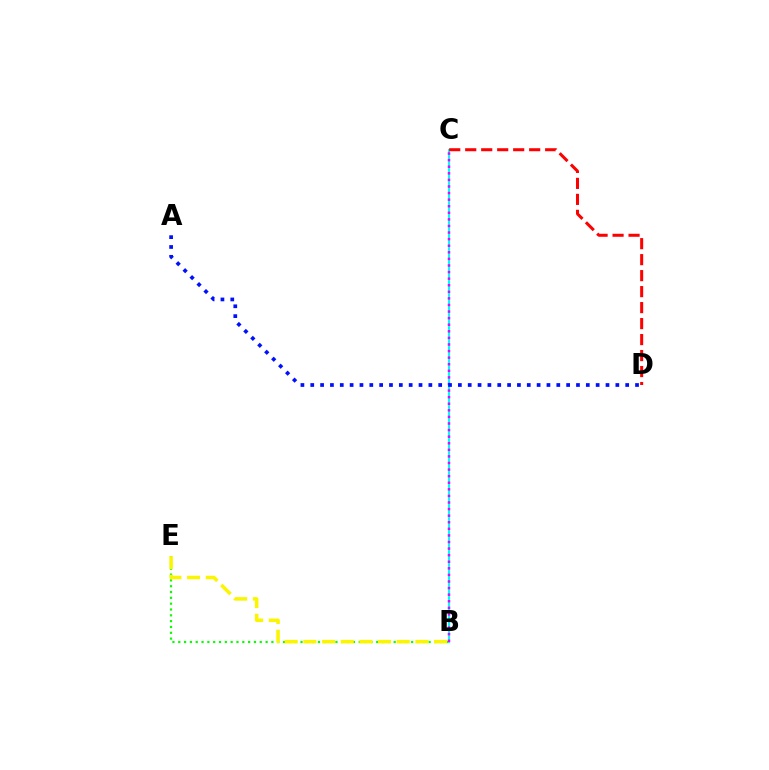{('B', 'C'): [{'color': '#00fff6', 'line_style': 'solid', 'thickness': 1.52}, {'color': '#ee00ff', 'line_style': 'dotted', 'thickness': 1.79}], ('B', 'E'): [{'color': '#08ff00', 'line_style': 'dotted', 'thickness': 1.58}, {'color': '#fcf500', 'line_style': 'dashed', 'thickness': 2.54}], ('C', 'D'): [{'color': '#ff0000', 'line_style': 'dashed', 'thickness': 2.17}], ('A', 'D'): [{'color': '#0010ff', 'line_style': 'dotted', 'thickness': 2.67}]}